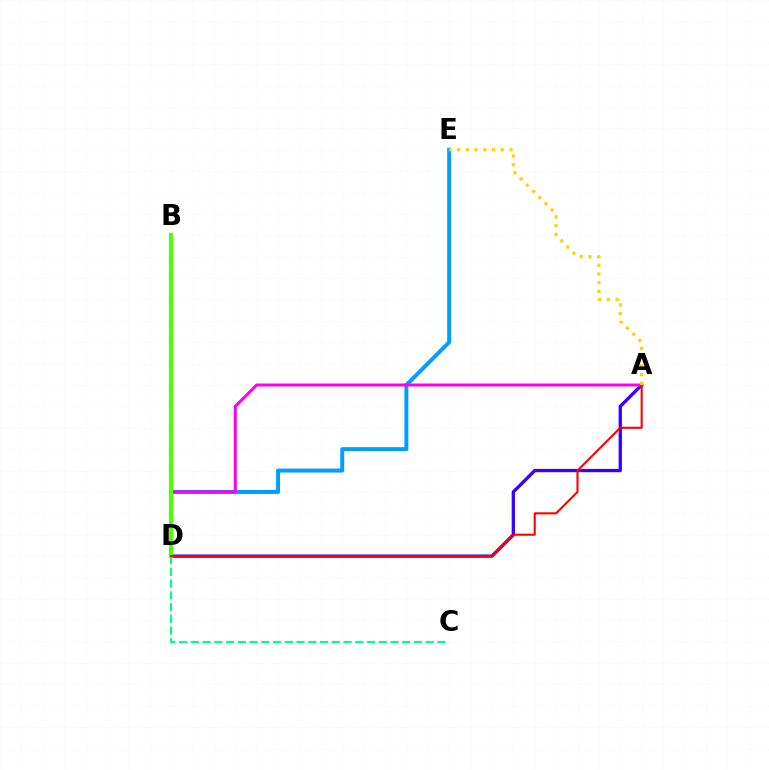{('A', 'D'): [{'color': '#3700ff', 'line_style': 'solid', 'thickness': 2.38}, {'color': '#ff00ed', 'line_style': 'solid', 'thickness': 2.16}, {'color': '#ff0000', 'line_style': 'solid', 'thickness': 1.51}], ('C', 'D'): [{'color': '#00ff86', 'line_style': 'dashed', 'thickness': 1.6}], ('D', 'E'): [{'color': '#009eff', 'line_style': 'solid', 'thickness': 2.86}], ('B', 'D'): [{'color': '#4fff00', 'line_style': 'solid', 'thickness': 2.98}], ('A', 'E'): [{'color': '#ffd500', 'line_style': 'dotted', 'thickness': 2.37}]}